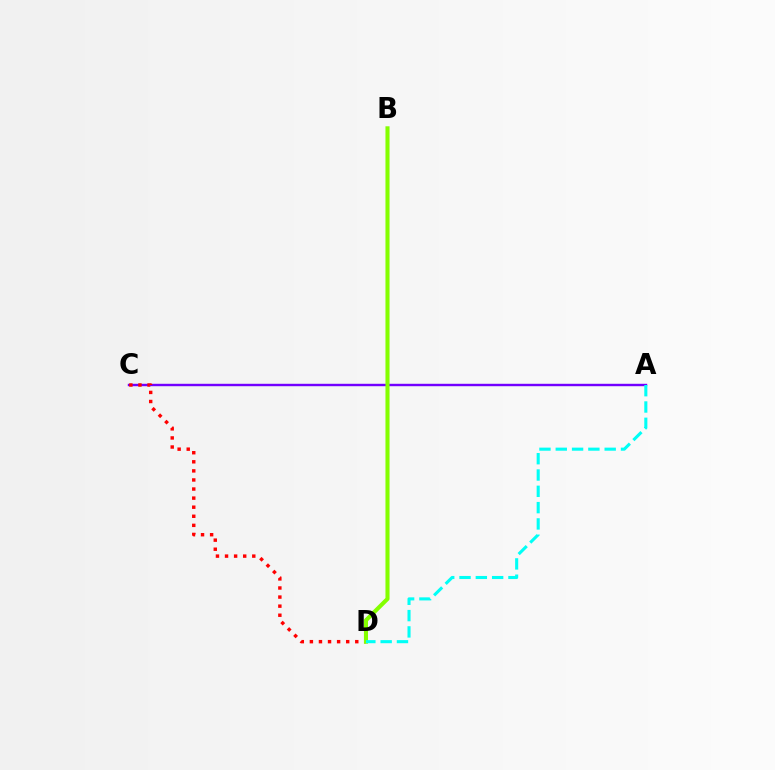{('A', 'C'): [{'color': '#7200ff', 'line_style': 'solid', 'thickness': 1.74}], ('C', 'D'): [{'color': '#ff0000', 'line_style': 'dotted', 'thickness': 2.47}], ('B', 'D'): [{'color': '#84ff00', 'line_style': 'solid', 'thickness': 2.94}], ('A', 'D'): [{'color': '#00fff6', 'line_style': 'dashed', 'thickness': 2.22}]}